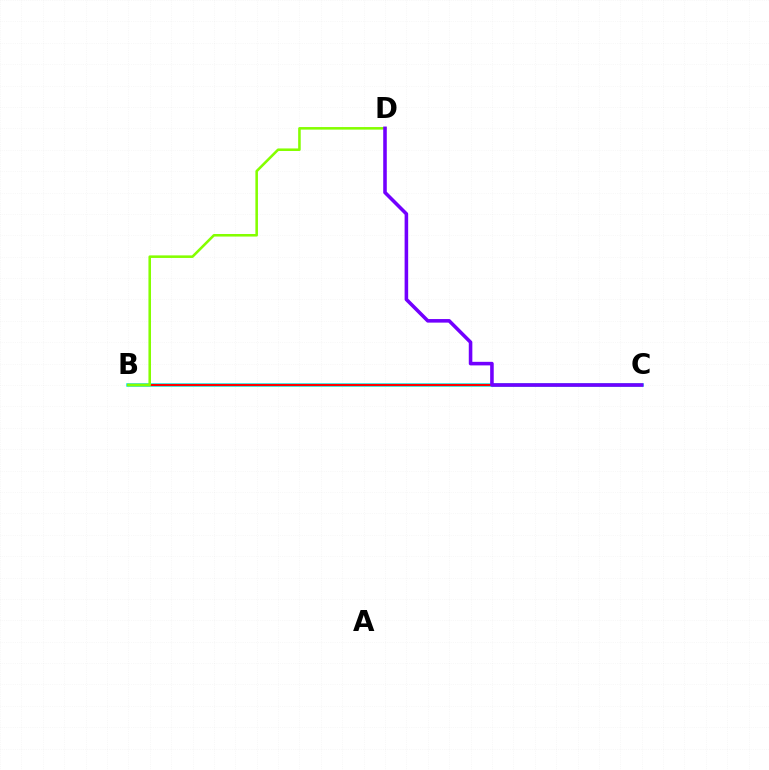{('B', 'C'): [{'color': '#00fff6', 'line_style': 'solid', 'thickness': 2.55}, {'color': '#ff0000', 'line_style': 'solid', 'thickness': 1.59}], ('B', 'D'): [{'color': '#84ff00', 'line_style': 'solid', 'thickness': 1.85}], ('C', 'D'): [{'color': '#7200ff', 'line_style': 'solid', 'thickness': 2.57}]}